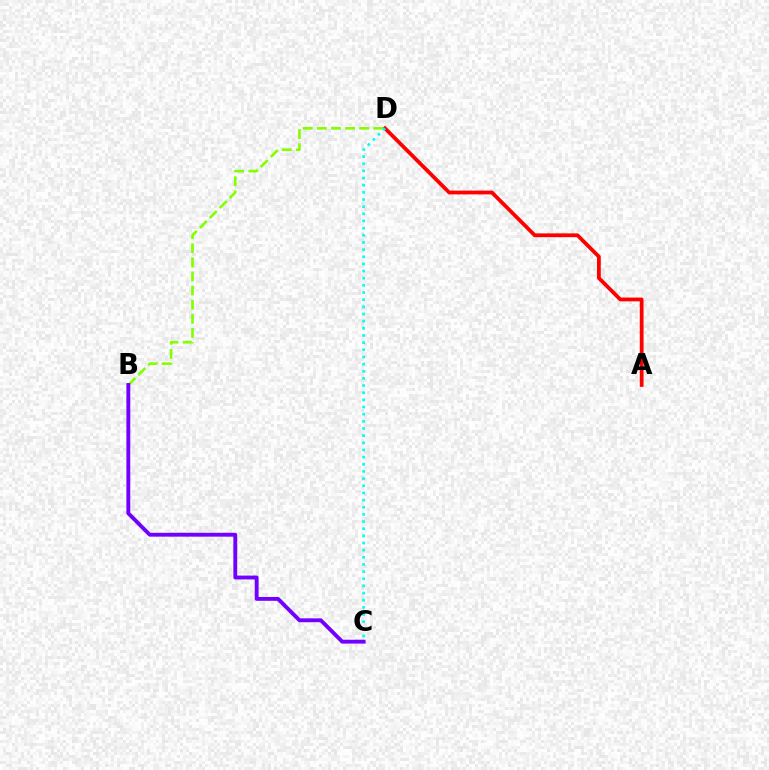{('A', 'D'): [{'color': '#ff0000', 'line_style': 'solid', 'thickness': 2.72}], ('B', 'D'): [{'color': '#84ff00', 'line_style': 'dashed', 'thickness': 1.92}], ('B', 'C'): [{'color': '#7200ff', 'line_style': 'solid', 'thickness': 2.78}], ('C', 'D'): [{'color': '#00fff6', 'line_style': 'dotted', 'thickness': 1.94}]}